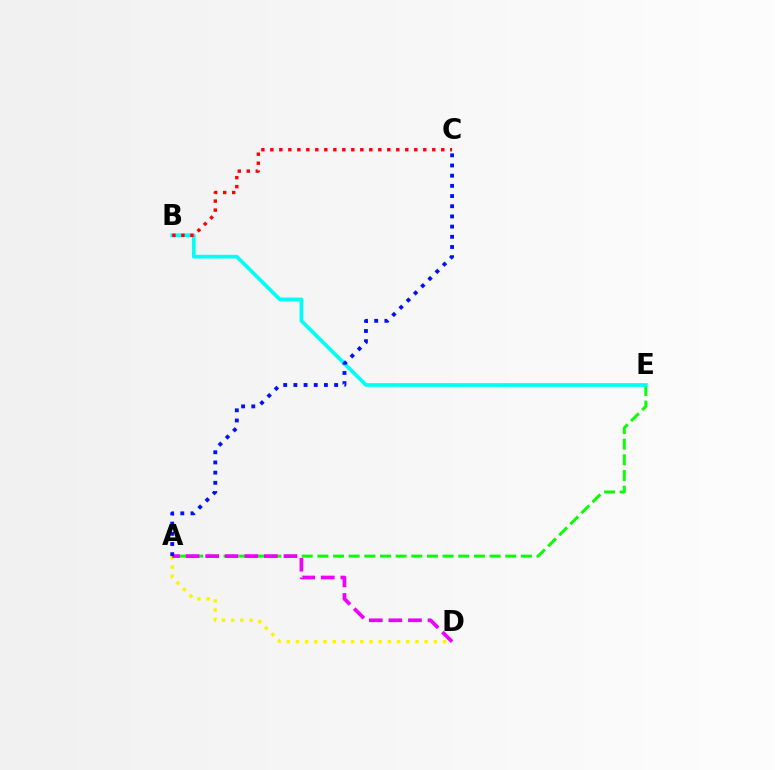{('A', 'E'): [{'color': '#08ff00', 'line_style': 'dashed', 'thickness': 2.13}], ('A', 'D'): [{'color': '#fcf500', 'line_style': 'dotted', 'thickness': 2.5}, {'color': '#ee00ff', 'line_style': 'dashed', 'thickness': 2.66}], ('B', 'E'): [{'color': '#00fff6', 'line_style': 'solid', 'thickness': 2.68}], ('B', 'C'): [{'color': '#ff0000', 'line_style': 'dotted', 'thickness': 2.44}], ('A', 'C'): [{'color': '#0010ff', 'line_style': 'dotted', 'thickness': 2.77}]}